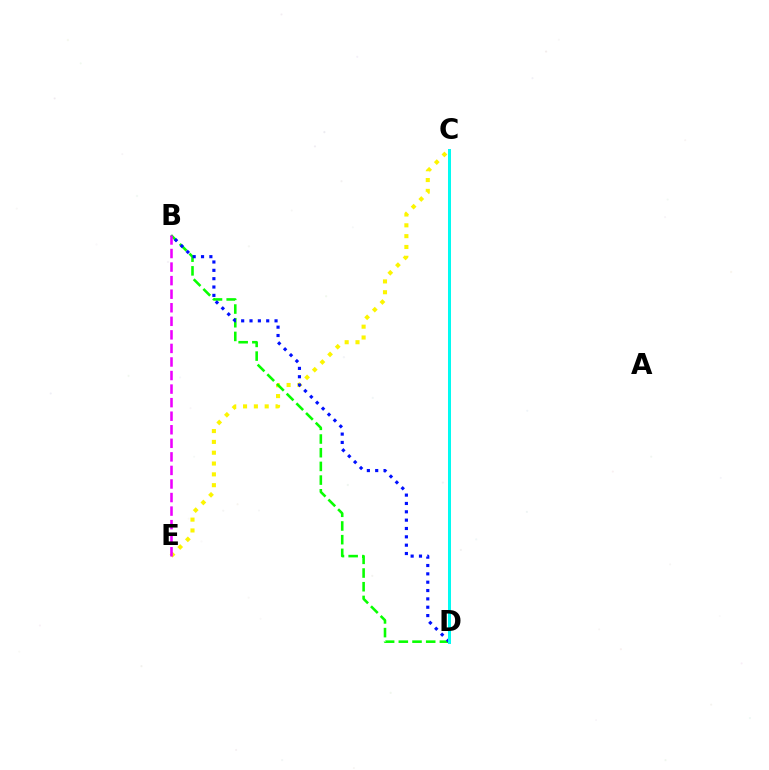{('C', 'E'): [{'color': '#fcf500', 'line_style': 'dotted', 'thickness': 2.94}], ('B', 'D'): [{'color': '#08ff00', 'line_style': 'dashed', 'thickness': 1.86}, {'color': '#0010ff', 'line_style': 'dotted', 'thickness': 2.27}], ('C', 'D'): [{'color': '#ff0000', 'line_style': 'solid', 'thickness': 1.88}, {'color': '#00fff6', 'line_style': 'solid', 'thickness': 2.12}], ('B', 'E'): [{'color': '#ee00ff', 'line_style': 'dashed', 'thickness': 1.84}]}